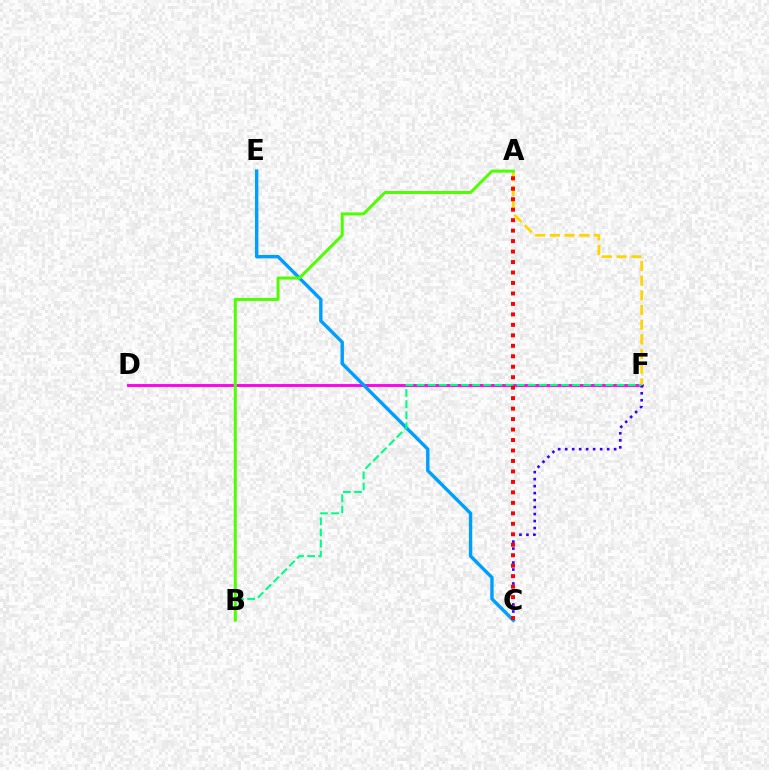{('D', 'F'): [{'color': '#ff00ed', 'line_style': 'solid', 'thickness': 2.07}], ('A', 'F'): [{'color': '#ffd500', 'line_style': 'dashed', 'thickness': 1.99}], ('C', 'E'): [{'color': '#009eff', 'line_style': 'solid', 'thickness': 2.44}], ('C', 'F'): [{'color': '#3700ff', 'line_style': 'dotted', 'thickness': 1.9}], ('B', 'F'): [{'color': '#00ff86', 'line_style': 'dashed', 'thickness': 1.51}], ('A', 'B'): [{'color': '#4fff00', 'line_style': 'solid', 'thickness': 2.15}], ('A', 'C'): [{'color': '#ff0000', 'line_style': 'dotted', 'thickness': 2.84}]}